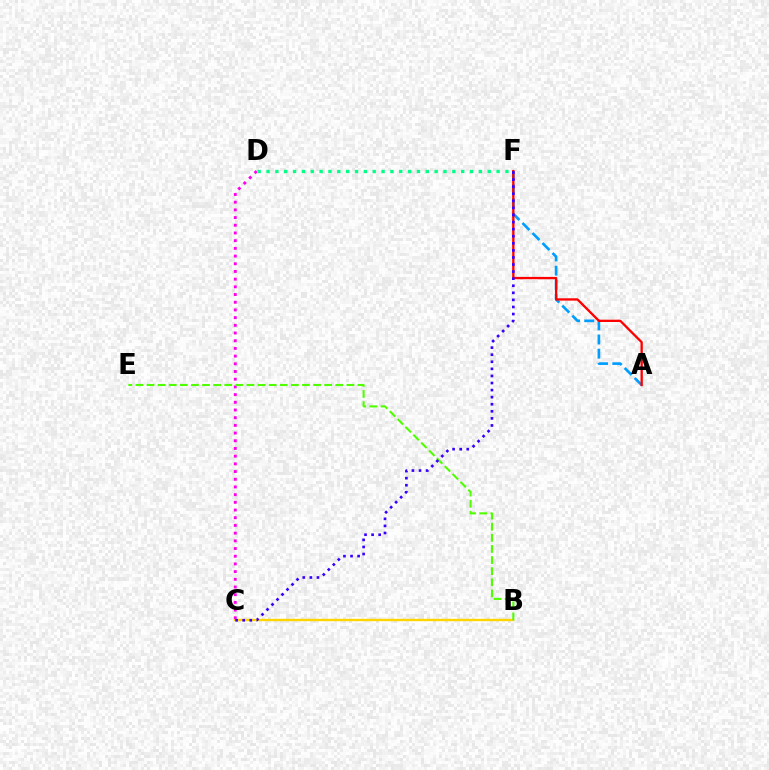{('A', 'F'): [{'color': '#009eff', 'line_style': 'dashed', 'thickness': 1.92}, {'color': '#ff0000', 'line_style': 'solid', 'thickness': 1.67}], ('B', 'C'): [{'color': '#ffd500', 'line_style': 'solid', 'thickness': 1.72}], ('C', 'D'): [{'color': '#ff00ed', 'line_style': 'dotted', 'thickness': 2.09}], ('B', 'E'): [{'color': '#4fff00', 'line_style': 'dashed', 'thickness': 1.51}], ('D', 'F'): [{'color': '#00ff86', 'line_style': 'dotted', 'thickness': 2.4}], ('C', 'F'): [{'color': '#3700ff', 'line_style': 'dotted', 'thickness': 1.92}]}